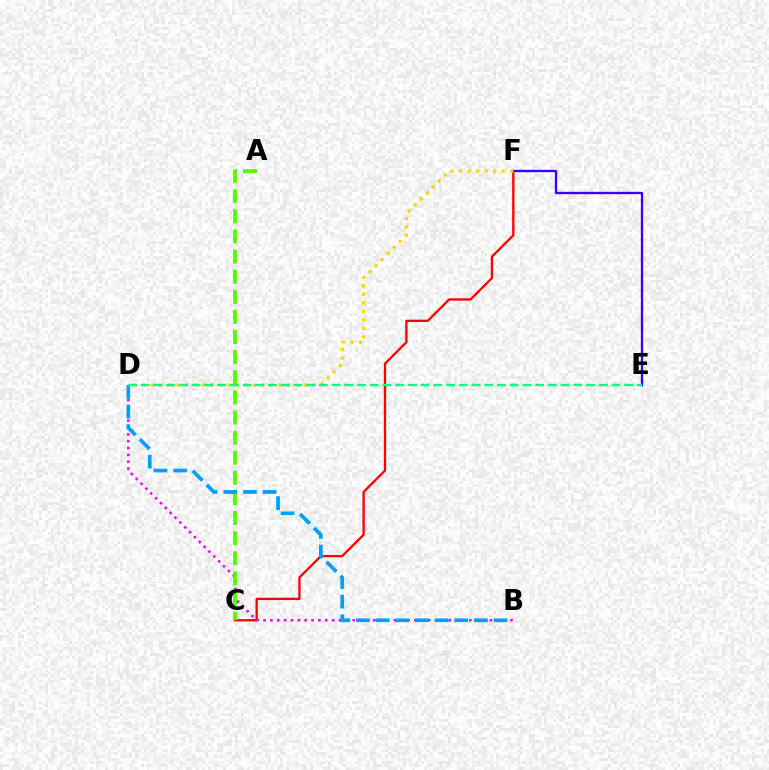{('C', 'F'): [{'color': '#ff0000', 'line_style': 'solid', 'thickness': 1.67}], ('B', 'D'): [{'color': '#ff00ed', 'line_style': 'dotted', 'thickness': 1.86}, {'color': '#009eff', 'line_style': 'dashed', 'thickness': 2.67}], ('E', 'F'): [{'color': '#3700ff', 'line_style': 'solid', 'thickness': 1.67}], ('A', 'C'): [{'color': '#4fff00', 'line_style': 'dashed', 'thickness': 2.73}], ('D', 'F'): [{'color': '#ffd500', 'line_style': 'dotted', 'thickness': 2.31}], ('D', 'E'): [{'color': '#00ff86', 'line_style': 'dashed', 'thickness': 1.73}]}